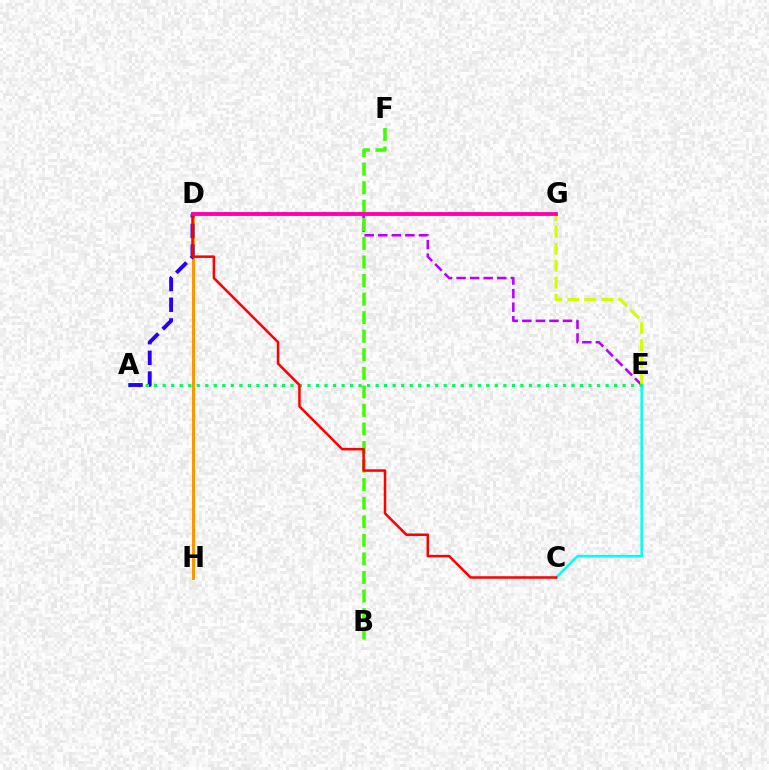{('D', 'E'): [{'color': '#b900ff', 'line_style': 'dashed', 'thickness': 1.84}], ('E', 'G'): [{'color': '#d1ff00', 'line_style': 'dashed', 'thickness': 2.3}], ('D', 'H'): [{'color': '#ff9400', 'line_style': 'solid', 'thickness': 2.12}], ('B', 'F'): [{'color': '#3dff00', 'line_style': 'dashed', 'thickness': 2.52}], ('C', 'E'): [{'color': '#00fff6', 'line_style': 'solid', 'thickness': 1.83}], ('A', 'E'): [{'color': '#00ff5c', 'line_style': 'dotted', 'thickness': 2.31}], ('D', 'G'): [{'color': '#0074ff', 'line_style': 'dotted', 'thickness': 1.62}, {'color': '#ff00ac', 'line_style': 'solid', 'thickness': 2.75}], ('A', 'D'): [{'color': '#2500ff', 'line_style': 'dashed', 'thickness': 2.81}], ('C', 'D'): [{'color': '#ff0000', 'line_style': 'solid', 'thickness': 1.82}]}